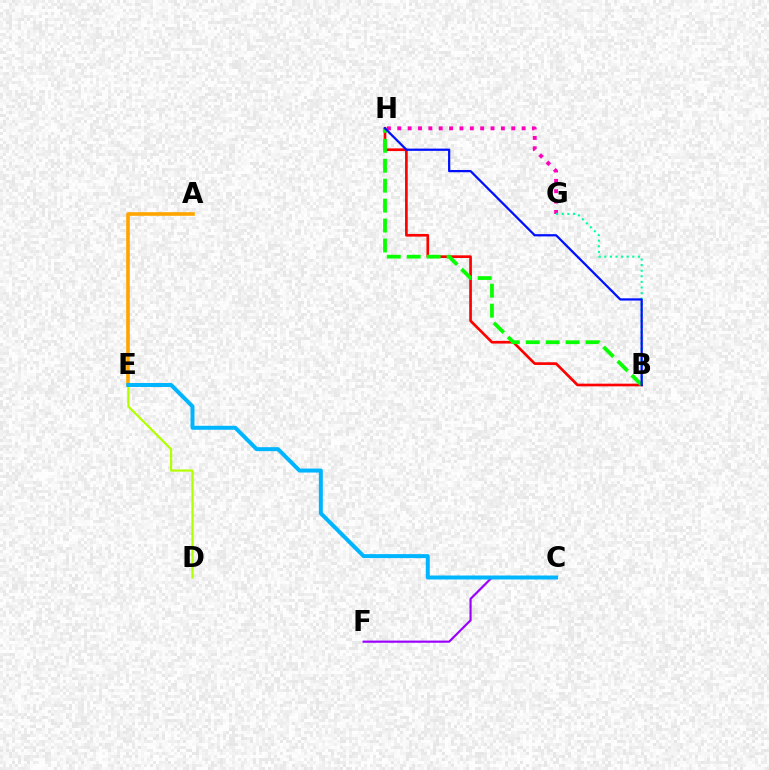{('C', 'F'): [{'color': '#9b00ff', 'line_style': 'solid', 'thickness': 1.56}], ('G', 'H'): [{'color': '#ff00bd', 'line_style': 'dotted', 'thickness': 2.81}], ('B', 'G'): [{'color': '#00ff9d', 'line_style': 'dotted', 'thickness': 1.52}], ('D', 'E'): [{'color': '#b3ff00', 'line_style': 'solid', 'thickness': 1.57}], ('A', 'E'): [{'color': '#ffa500', 'line_style': 'solid', 'thickness': 2.6}], ('B', 'H'): [{'color': '#ff0000', 'line_style': 'solid', 'thickness': 1.93}, {'color': '#08ff00', 'line_style': 'dashed', 'thickness': 2.71}, {'color': '#0010ff', 'line_style': 'solid', 'thickness': 1.62}], ('C', 'E'): [{'color': '#00b5ff', 'line_style': 'solid', 'thickness': 2.87}]}